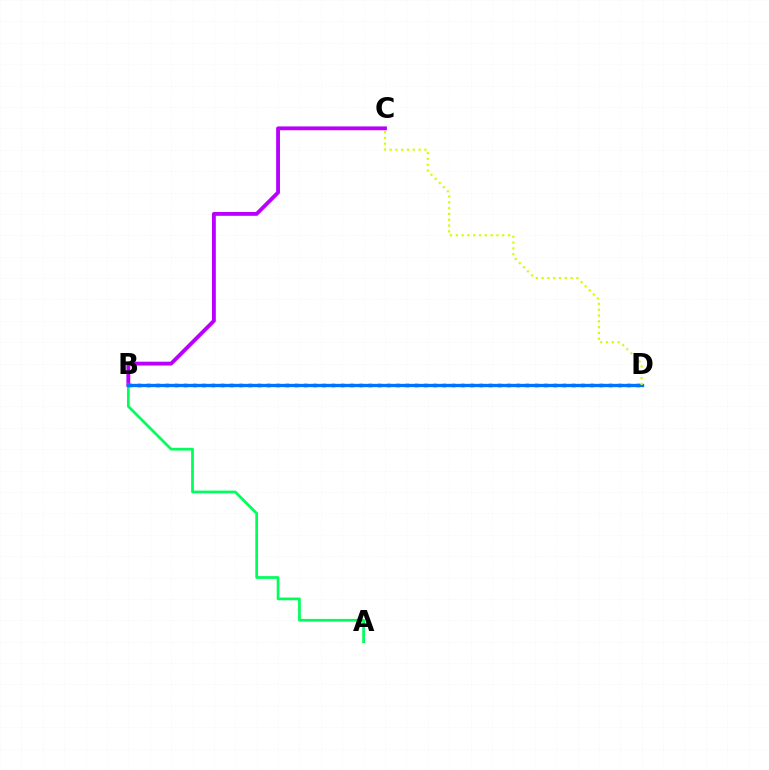{('B', 'C'): [{'color': '#b900ff', 'line_style': 'solid', 'thickness': 2.77}], ('A', 'B'): [{'color': '#00ff5c', 'line_style': 'solid', 'thickness': 1.97}], ('B', 'D'): [{'color': '#ff0000', 'line_style': 'dotted', 'thickness': 2.51}, {'color': '#0074ff', 'line_style': 'solid', 'thickness': 2.4}], ('C', 'D'): [{'color': '#d1ff00', 'line_style': 'dotted', 'thickness': 1.58}]}